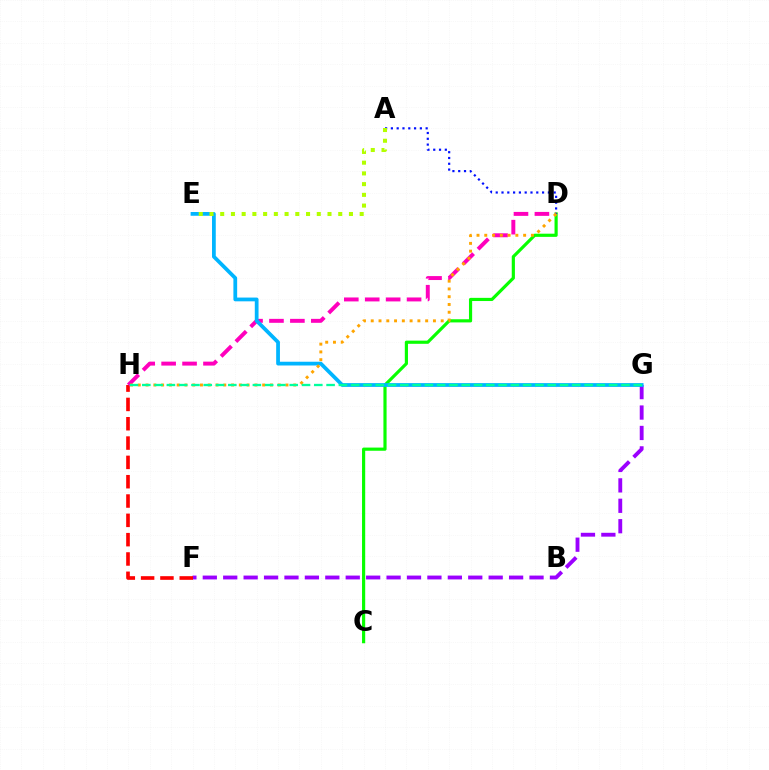{('F', 'G'): [{'color': '#9b00ff', 'line_style': 'dashed', 'thickness': 2.77}], ('C', 'D'): [{'color': '#08ff00', 'line_style': 'solid', 'thickness': 2.28}], ('A', 'D'): [{'color': '#0010ff', 'line_style': 'dotted', 'thickness': 1.57}], ('F', 'H'): [{'color': '#ff0000', 'line_style': 'dashed', 'thickness': 2.62}], ('D', 'H'): [{'color': '#ff00bd', 'line_style': 'dashed', 'thickness': 2.84}, {'color': '#ffa500', 'line_style': 'dotted', 'thickness': 2.11}], ('E', 'G'): [{'color': '#00b5ff', 'line_style': 'solid', 'thickness': 2.7}], ('A', 'E'): [{'color': '#b3ff00', 'line_style': 'dotted', 'thickness': 2.92}], ('G', 'H'): [{'color': '#00ff9d', 'line_style': 'dashed', 'thickness': 1.67}]}